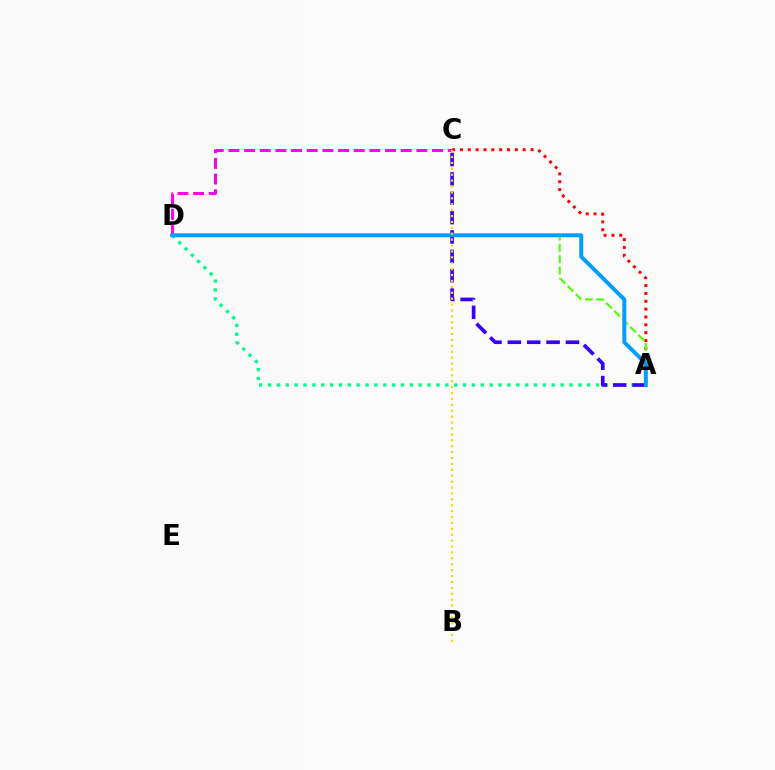{('A', 'D'): [{'color': '#00ff86', 'line_style': 'dotted', 'thickness': 2.41}, {'color': '#4fff00', 'line_style': 'dashed', 'thickness': 1.54}, {'color': '#009eff', 'line_style': 'solid', 'thickness': 2.84}], ('A', 'C'): [{'color': '#3700ff', 'line_style': 'dashed', 'thickness': 2.63}, {'color': '#ff0000', 'line_style': 'dotted', 'thickness': 2.13}], ('C', 'D'): [{'color': '#ff00ed', 'line_style': 'dashed', 'thickness': 2.13}], ('B', 'C'): [{'color': '#ffd500', 'line_style': 'dotted', 'thickness': 1.6}]}